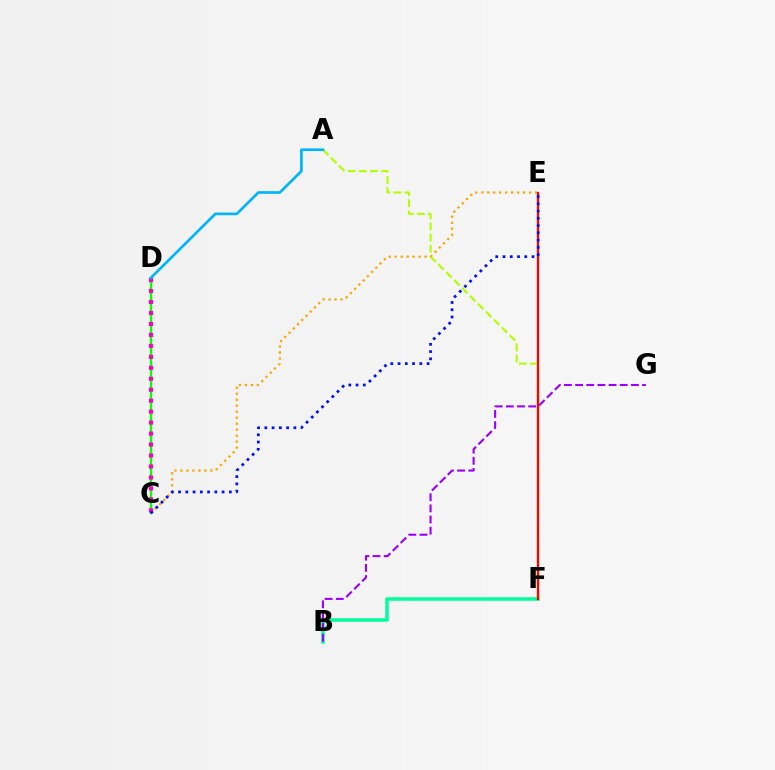{('B', 'F'): [{'color': '#00ff9d', 'line_style': 'solid', 'thickness': 2.52}], ('C', 'D'): [{'color': '#08ff00', 'line_style': 'solid', 'thickness': 1.63}, {'color': '#ff00bd', 'line_style': 'dotted', 'thickness': 2.98}], ('A', 'F'): [{'color': '#b3ff00', 'line_style': 'dashed', 'thickness': 1.52}], ('C', 'E'): [{'color': '#ffa500', 'line_style': 'dotted', 'thickness': 1.62}, {'color': '#0010ff', 'line_style': 'dotted', 'thickness': 1.97}], ('B', 'G'): [{'color': '#9b00ff', 'line_style': 'dashed', 'thickness': 1.52}], ('E', 'F'): [{'color': '#ff0000', 'line_style': 'solid', 'thickness': 1.63}], ('A', 'D'): [{'color': '#00b5ff', 'line_style': 'solid', 'thickness': 1.93}]}